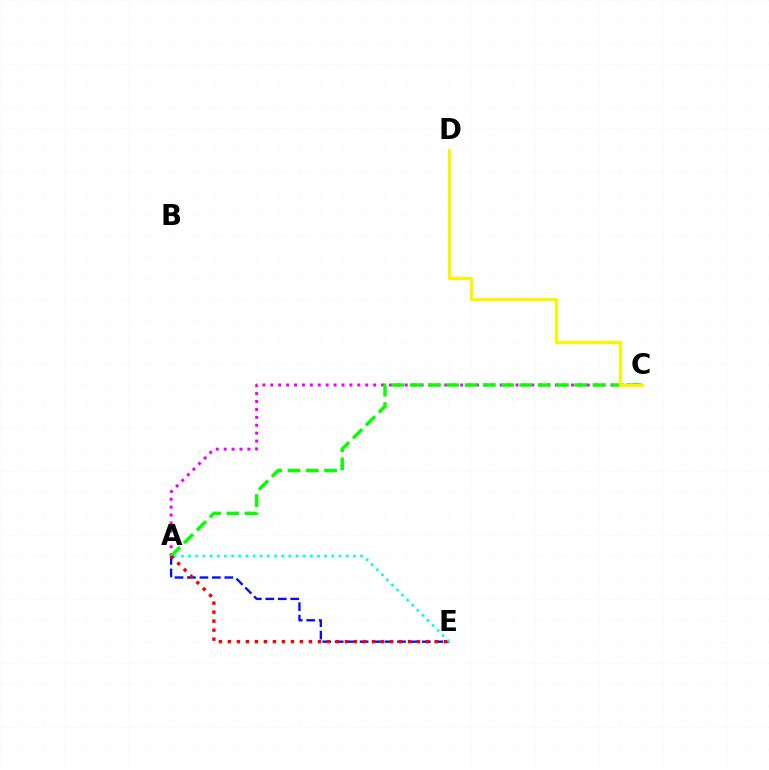{('A', 'C'): [{'color': '#ee00ff', 'line_style': 'dotted', 'thickness': 2.15}, {'color': '#08ff00', 'line_style': 'dashed', 'thickness': 2.48}], ('A', 'E'): [{'color': '#0010ff', 'line_style': 'dashed', 'thickness': 1.69}, {'color': '#00fff6', 'line_style': 'dotted', 'thickness': 1.95}, {'color': '#ff0000', 'line_style': 'dotted', 'thickness': 2.45}], ('C', 'D'): [{'color': '#fcf500', 'line_style': 'solid', 'thickness': 2.25}]}